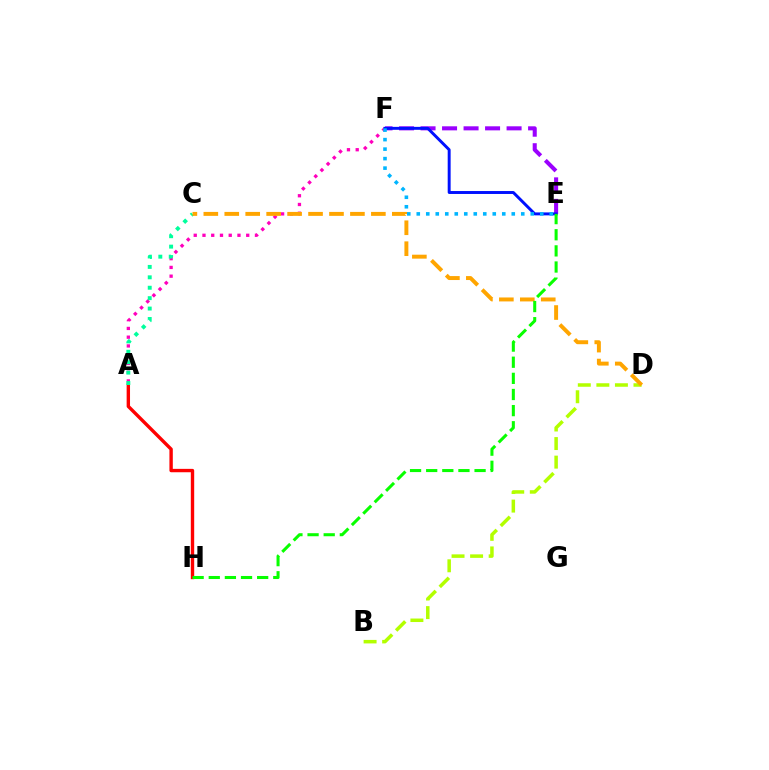{('A', 'H'): [{'color': '#ff0000', 'line_style': 'solid', 'thickness': 2.44}], ('A', 'F'): [{'color': '#ff00bd', 'line_style': 'dotted', 'thickness': 2.38}], ('E', 'F'): [{'color': '#9b00ff', 'line_style': 'dashed', 'thickness': 2.92}, {'color': '#0010ff', 'line_style': 'solid', 'thickness': 2.12}, {'color': '#00b5ff', 'line_style': 'dotted', 'thickness': 2.58}], ('B', 'D'): [{'color': '#b3ff00', 'line_style': 'dashed', 'thickness': 2.52}], ('A', 'C'): [{'color': '#00ff9d', 'line_style': 'dotted', 'thickness': 2.83}], ('C', 'D'): [{'color': '#ffa500', 'line_style': 'dashed', 'thickness': 2.85}], ('E', 'H'): [{'color': '#08ff00', 'line_style': 'dashed', 'thickness': 2.19}]}